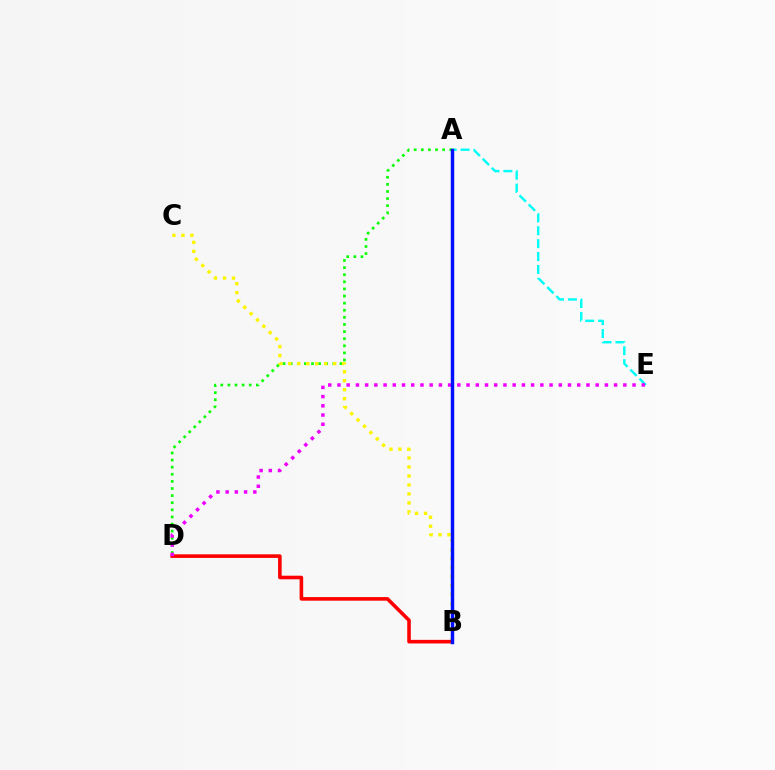{('A', 'D'): [{'color': '#08ff00', 'line_style': 'dotted', 'thickness': 1.93}], ('B', 'C'): [{'color': '#fcf500', 'line_style': 'dotted', 'thickness': 2.44}], ('B', 'D'): [{'color': '#ff0000', 'line_style': 'solid', 'thickness': 2.58}], ('A', 'E'): [{'color': '#00fff6', 'line_style': 'dashed', 'thickness': 1.75}], ('D', 'E'): [{'color': '#ee00ff', 'line_style': 'dotted', 'thickness': 2.51}], ('A', 'B'): [{'color': '#0010ff', 'line_style': 'solid', 'thickness': 2.48}]}